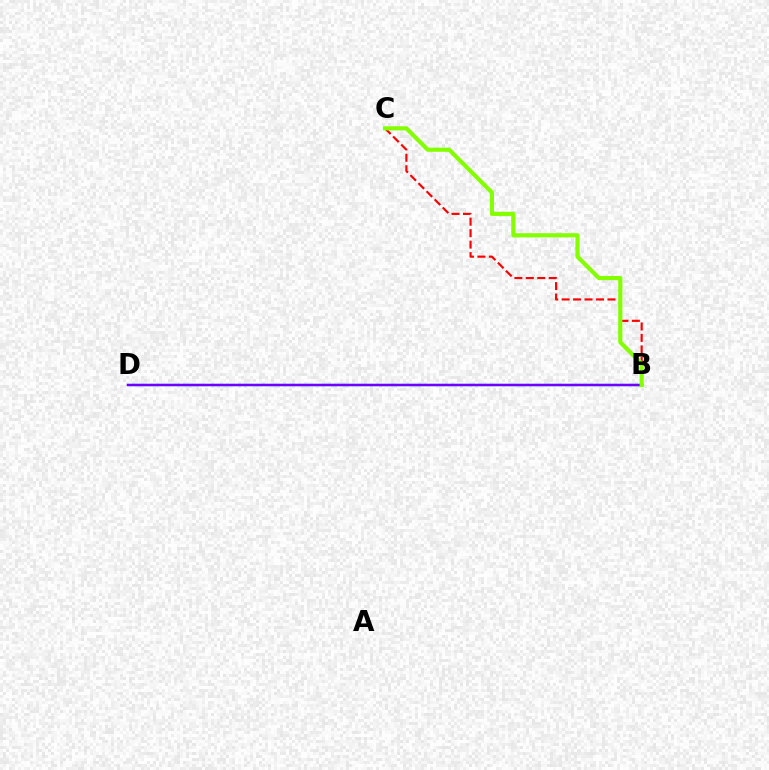{('B', 'C'): [{'color': '#ff0000', 'line_style': 'dashed', 'thickness': 1.56}, {'color': '#84ff00', 'line_style': 'solid', 'thickness': 2.99}], ('B', 'D'): [{'color': '#00fff6', 'line_style': 'solid', 'thickness': 1.62}, {'color': '#7200ff', 'line_style': 'solid', 'thickness': 1.79}]}